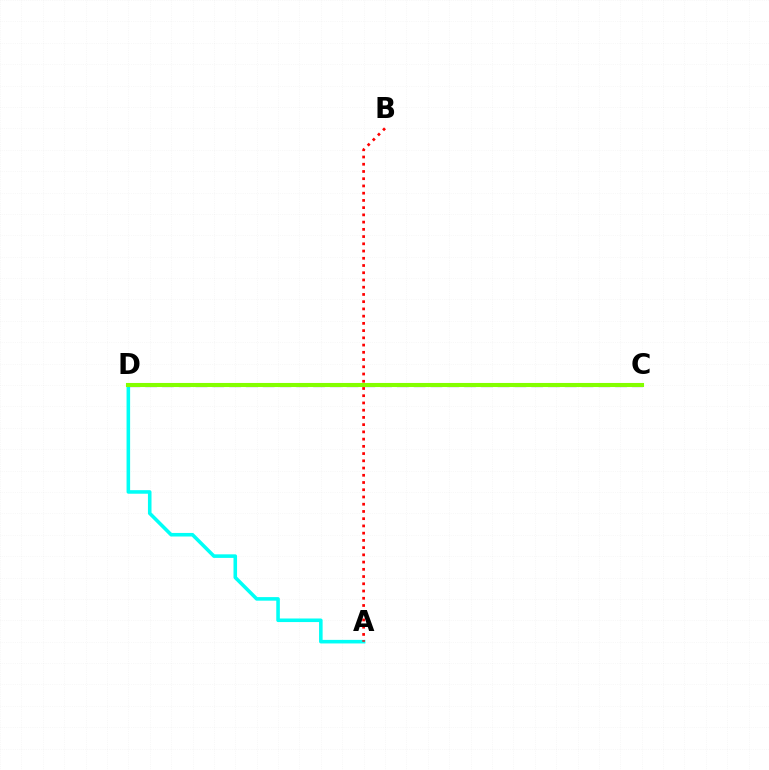{('A', 'D'): [{'color': '#00fff6', 'line_style': 'solid', 'thickness': 2.57}], ('C', 'D'): [{'color': '#7200ff', 'line_style': 'dashed', 'thickness': 2.28}, {'color': '#84ff00', 'line_style': 'solid', 'thickness': 2.93}], ('A', 'B'): [{'color': '#ff0000', 'line_style': 'dotted', 'thickness': 1.97}]}